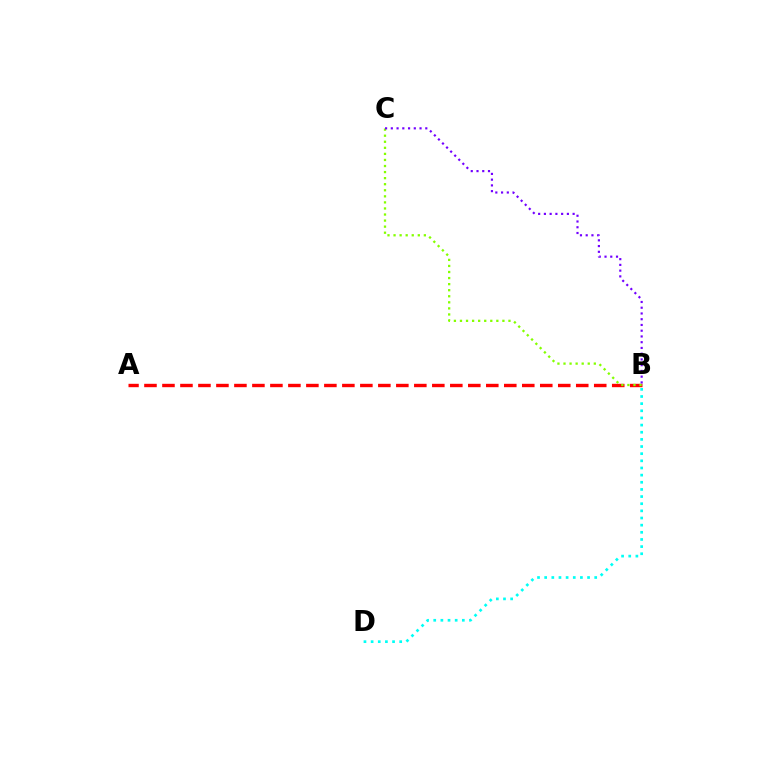{('B', 'D'): [{'color': '#00fff6', 'line_style': 'dotted', 'thickness': 1.94}], ('A', 'B'): [{'color': '#ff0000', 'line_style': 'dashed', 'thickness': 2.44}], ('B', 'C'): [{'color': '#84ff00', 'line_style': 'dotted', 'thickness': 1.65}, {'color': '#7200ff', 'line_style': 'dotted', 'thickness': 1.56}]}